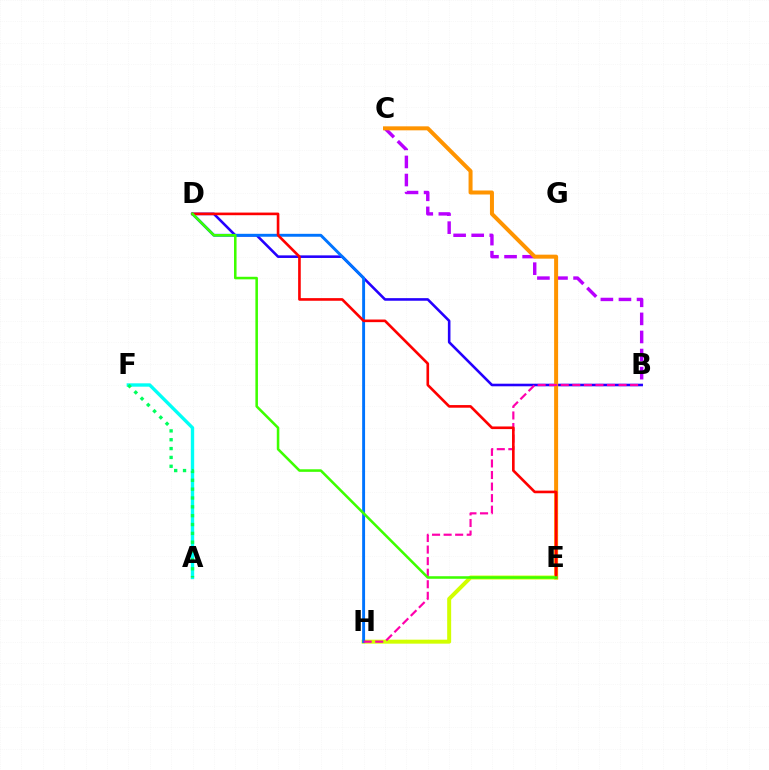{('B', 'C'): [{'color': '#b900ff', 'line_style': 'dashed', 'thickness': 2.46}], ('A', 'F'): [{'color': '#00fff6', 'line_style': 'solid', 'thickness': 2.43}, {'color': '#00ff5c', 'line_style': 'dotted', 'thickness': 2.4}], ('B', 'D'): [{'color': '#2500ff', 'line_style': 'solid', 'thickness': 1.86}], ('C', 'E'): [{'color': '#ff9400', 'line_style': 'solid', 'thickness': 2.88}], ('E', 'H'): [{'color': '#d1ff00', 'line_style': 'solid', 'thickness': 2.87}], ('D', 'H'): [{'color': '#0074ff', 'line_style': 'solid', 'thickness': 2.1}], ('B', 'H'): [{'color': '#ff00ac', 'line_style': 'dashed', 'thickness': 1.57}], ('D', 'E'): [{'color': '#ff0000', 'line_style': 'solid', 'thickness': 1.89}, {'color': '#3dff00', 'line_style': 'solid', 'thickness': 1.84}]}